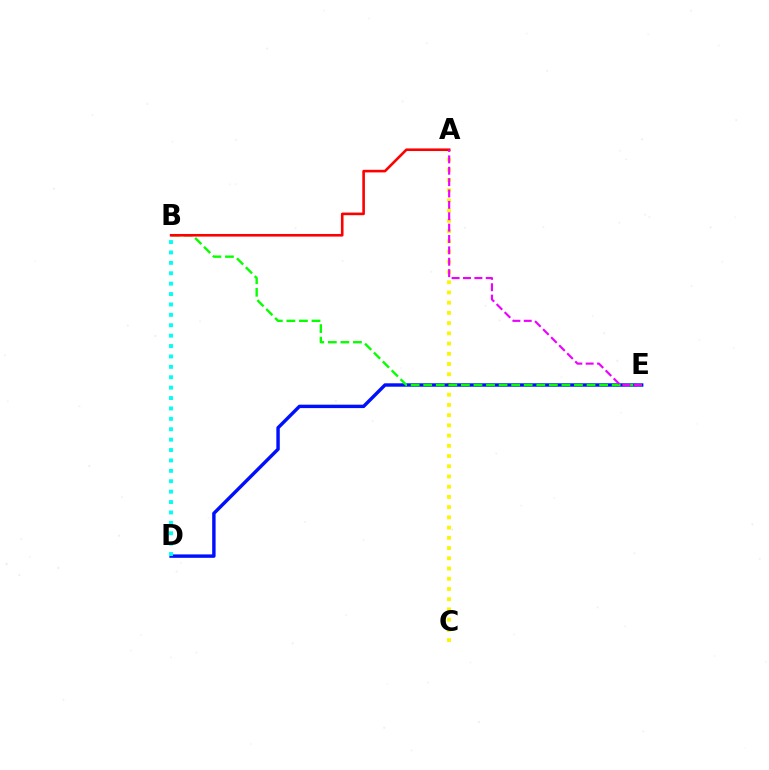{('A', 'C'): [{'color': '#fcf500', 'line_style': 'dotted', 'thickness': 2.78}], ('D', 'E'): [{'color': '#0010ff', 'line_style': 'solid', 'thickness': 2.46}], ('B', 'E'): [{'color': '#08ff00', 'line_style': 'dashed', 'thickness': 1.71}], ('B', 'D'): [{'color': '#00fff6', 'line_style': 'dotted', 'thickness': 2.83}], ('A', 'B'): [{'color': '#ff0000', 'line_style': 'solid', 'thickness': 1.88}], ('A', 'E'): [{'color': '#ee00ff', 'line_style': 'dashed', 'thickness': 1.55}]}